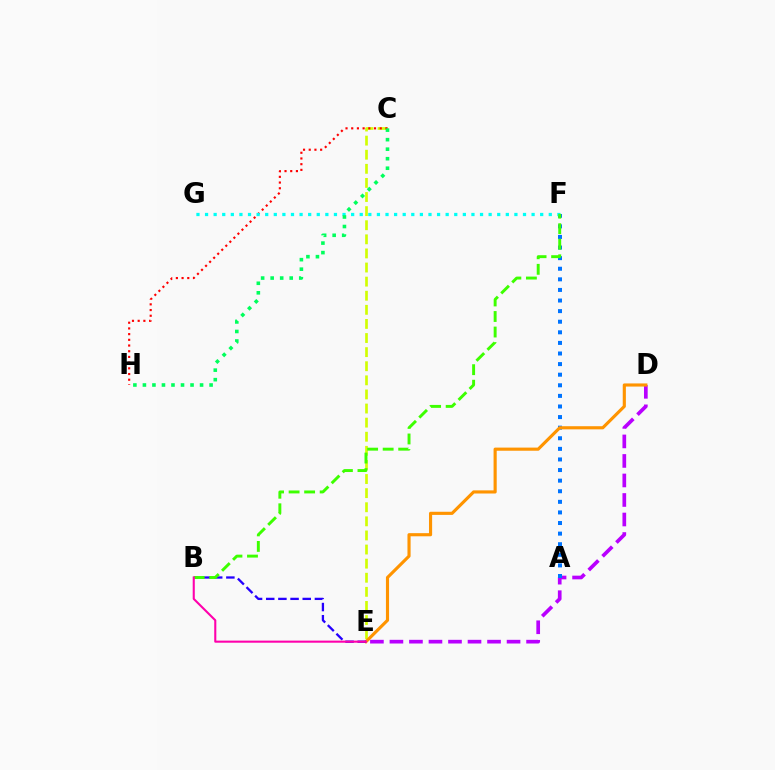{('D', 'E'): [{'color': '#b900ff', 'line_style': 'dashed', 'thickness': 2.65}, {'color': '#ff9400', 'line_style': 'solid', 'thickness': 2.26}], ('C', 'E'): [{'color': '#d1ff00', 'line_style': 'dashed', 'thickness': 1.92}], ('C', 'H'): [{'color': '#ff0000', 'line_style': 'dotted', 'thickness': 1.55}, {'color': '#00ff5c', 'line_style': 'dotted', 'thickness': 2.59}], ('A', 'F'): [{'color': '#0074ff', 'line_style': 'dotted', 'thickness': 2.88}], ('F', 'G'): [{'color': '#00fff6', 'line_style': 'dotted', 'thickness': 2.33}], ('B', 'E'): [{'color': '#2500ff', 'line_style': 'dashed', 'thickness': 1.65}, {'color': '#ff00ac', 'line_style': 'solid', 'thickness': 1.5}], ('B', 'F'): [{'color': '#3dff00', 'line_style': 'dashed', 'thickness': 2.11}]}